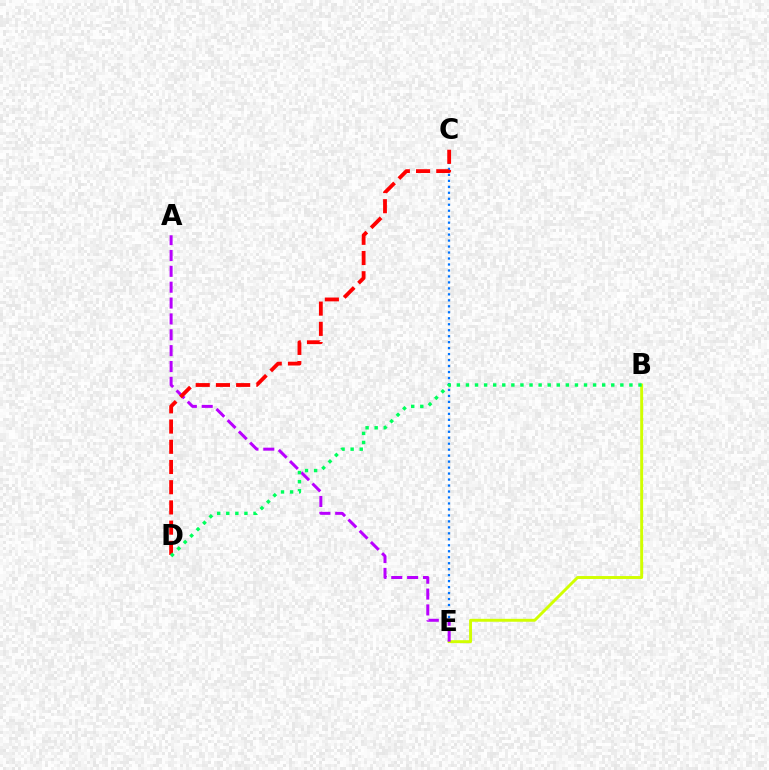{('C', 'E'): [{'color': '#0074ff', 'line_style': 'dotted', 'thickness': 1.62}], ('B', 'E'): [{'color': '#d1ff00', 'line_style': 'solid', 'thickness': 2.1}], ('A', 'E'): [{'color': '#b900ff', 'line_style': 'dashed', 'thickness': 2.15}], ('C', 'D'): [{'color': '#ff0000', 'line_style': 'dashed', 'thickness': 2.75}], ('B', 'D'): [{'color': '#00ff5c', 'line_style': 'dotted', 'thickness': 2.47}]}